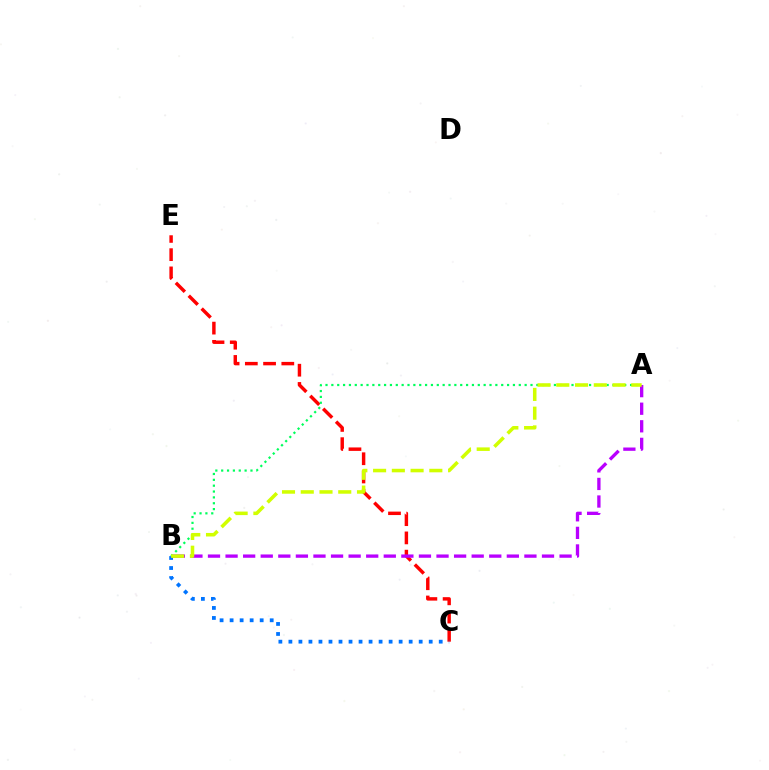{('C', 'E'): [{'color': '#ff0000', 'line_style': 'dashed', 'thickness': 2.48}], ('A', 'B'): [{'color': '#00ff5c', 'line_style': 'dotted', 'thickness': 1.59}, {'color': '#b900ff', 'line_style': 'dashed', 'thickness': 2.39}, {'color': '#d1ff00', 'line_style': 'dashed', 'thickness': 2.55}], ('B', 'C'): [{'color': '#0074ff', 'line_style': 'dotted', 'thickness': 2.72}]}